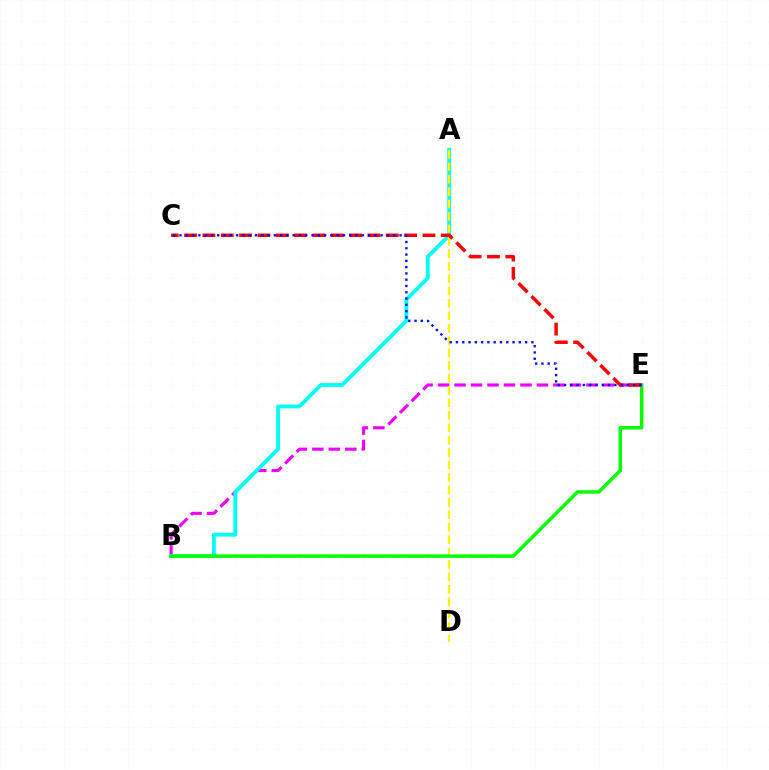{('B', 'E'): [{'color': '#ee00ff', 'line_style': 'dashed', 'thickness': 2.24}, {'color': '#08ff00', 'line_style': 'solid', 'thickness': 2.49}], ('A', 'B'): [{'color': '#00fff6', 'line_style': 'solid', 'thickness': 2.76}], ('A', 'D'): [{'color': '#fcf500', 'line_style': 'dashed', 'thickness': 1.69}], ('C', 'E'): [{'color': '#ff0000', 'line_style': 'dashed', 'thickness': 2.49}, {'color': '#0010ff', 'line_style': 'dotted', 'thickness': 1.71}]}